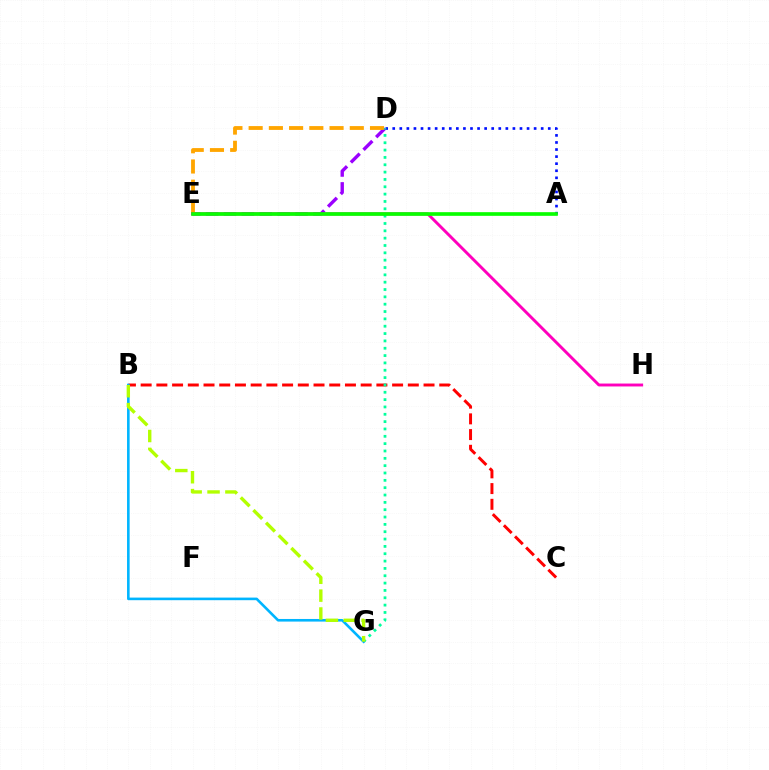{('D', 'E'): [{'color': '#9b00ff', 'line_style': 'dashed', 'thickness': 2.43}, {'color': '#ffa500', 'line_style': 'dashed', 'thickness': 2.75}], ('A', 'D'): [{'color': '#0010ff', 'line_style': 'dotted', 'thickness': 1.92}], ('E', 'H'): [{'color': '#ff00bd', 'line_style': 'solid', 'thickness': 2.09}], ('B', 'C'): [{'color': '#ff0000', 'line_style': 'dashed', 'thickness': 2.13}], ('D', 'G'): [{'color': '#00ff9d', 'line_style': 'dotted', 'thickness': 1.99}], ('B', 'G'): [{'color': '#00b5ff', 'line_style': 'solid', 'thickness': 1.88}, {'color': '#b3ff00', 'line_style': 'dashed', 'thickness': 2.43}], ('A', 'E'): [{'color': '#08ff00', 'line_style': 'solid', 'thickness': 2.64}]}